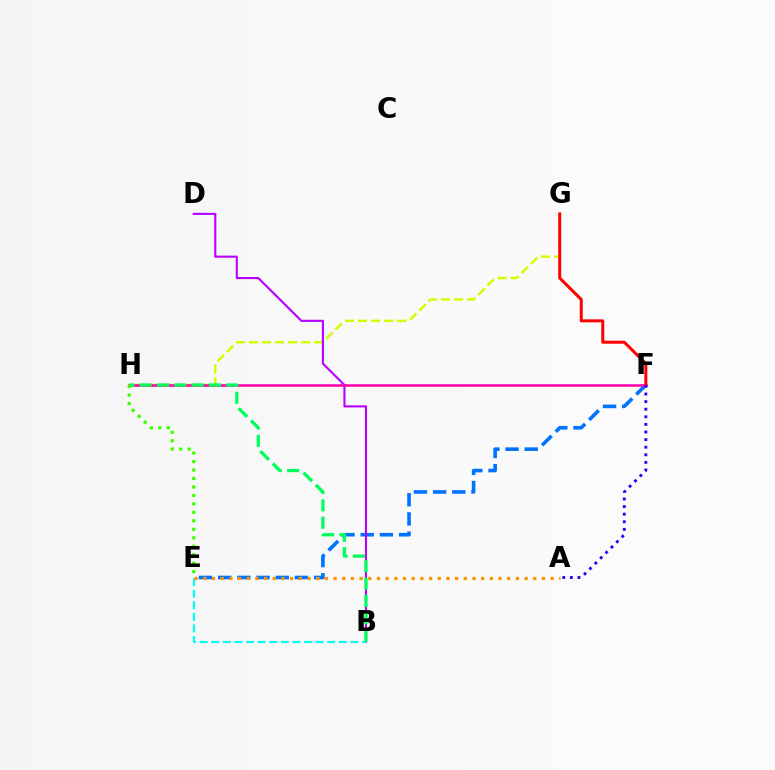{('G', 'H'): [{'color': '#d1ff00', 'line_style': 'dashed', 'thickness': 1.78}], ('E', 'F'): [{'color': '#0074ff', 'line_style': 'dashed', 'thickness': 2.61}], ('B', 'D'): [{'color': '#b900ff', 'line_style': 'solid', 'thickness': 1.52}], ('B', 'E'): [{'color': '#00fff6', 'line_style': 'dashed', 'thickness': 1.58}], ('F', 'H'): [{'color': '#ff00ac', 'line_style': 'solid', 'thickness': 1.83}], ('B', 'H'): [{'color': '#00ff5c', 'line_style': 'dashed', 'thickness': 2.35}], ('E', 'H'): [{'color': '#3dff00', 'line_style': 'dotted', 'thickness': 2.3}], ('F', 'G'): [{'color': '#ff0000', 'line_style': 'solid', 'thickness': 2.16}], ('A', 'F'): [{'color': '#2500ff', 'line_style': 'dotted', 'thickness': 2.06}], ('A', 'E'): [{'color': '#ff9400', 'line_style': 'dotted', 'thickness': 2.36}]}